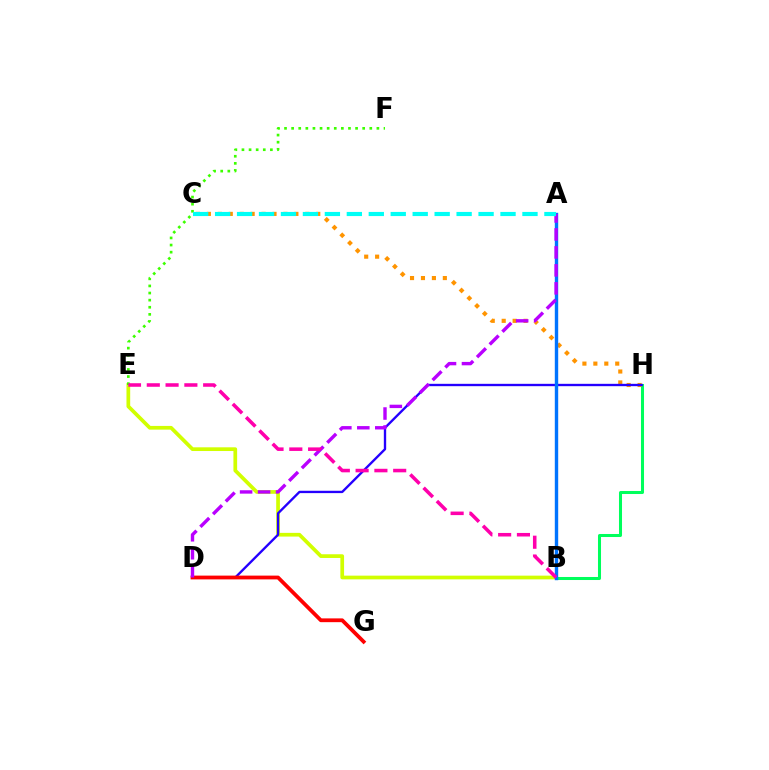{('B', 'H'): [{'color': '#00ff5c', 'line_style': 'solid', 'thickness': 2.18}], ('C', 'H'): [{'color': '#ff9400', 'line_style': 'dotted', 'thickness': 2.97}], ('B', 'E'): [{'color': '#d1ff00', 'line_style': 'solid', 'thickness': 2.67}, {'color': '#ff00ac', 'line_style': 'dashed', 'thickness': 2.55}], ('E', 'F'): [{'color': '#3dff00', 'line_style': 'dotted', 'thickness': 1.93}], ('D', 'H'): [{'color': '#2500ff', 'line_style': 'solid', 'thickness': 1.69}], ('A', 'B'): [{'color': '#0074ff', 'line_style': 'solid', 'thickness': 2.44}], ('D', 'G'): [{'color': '#ff0000', 'line_style': 'solid', 'thickness': 2.72}], ('A', 'D'): [{'color': '#b900ff', 'line_style': 'dashed', 'thickness': 2.44}], ('A', 'C'): [{'color': '#00fff6', 'line_style': 'dashed', 'thickness': 2.98}]}